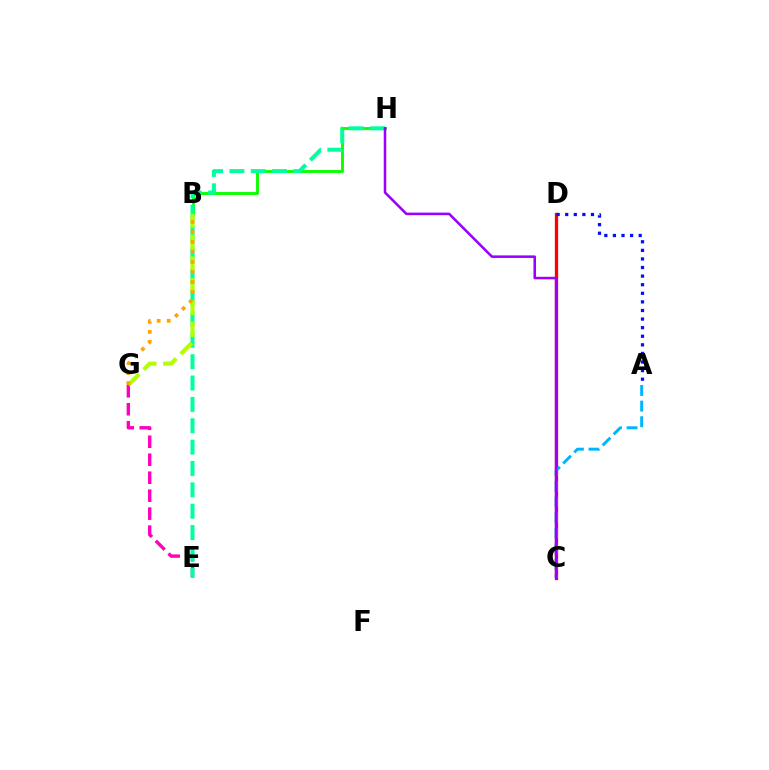{('B', 'H'): [{'color': '#08ff00', 'line_style': 'solid', 'thickness': 2.07}], ('C', 'D'): [{'color': '#ff0000', 'line_style': 'solid', 'thickness': 2.37}], ('E', 'G'): [{'color': '#ff00bd', 'line_style': 'dashed', 'thickness': 2.44}], ('E', 'H'): [{'color': '#00ff9d', 'line_style': 'dashed', 'thickness': 2.9}], ('B', 'G'): [{'color': '#b3ff00', 'line_style': 'dashed', 'thickness': 2.96}, {'color': '#ffa500', 'line_style': 'dotted', 'thickness': 2.72}], ('A', 'C'): [{'color': '#00b5ff', 'line_style': 'dashed', 'thickness': 2.12}], ('C', 'H'): [{'color': '#9b00ff', 'line_style': 'solid', 'thickness': 1.84}], ('A', 'D'): [{'color': '#0010ff', 'line_style': 'dotted', 'thickness': 2.33}]}